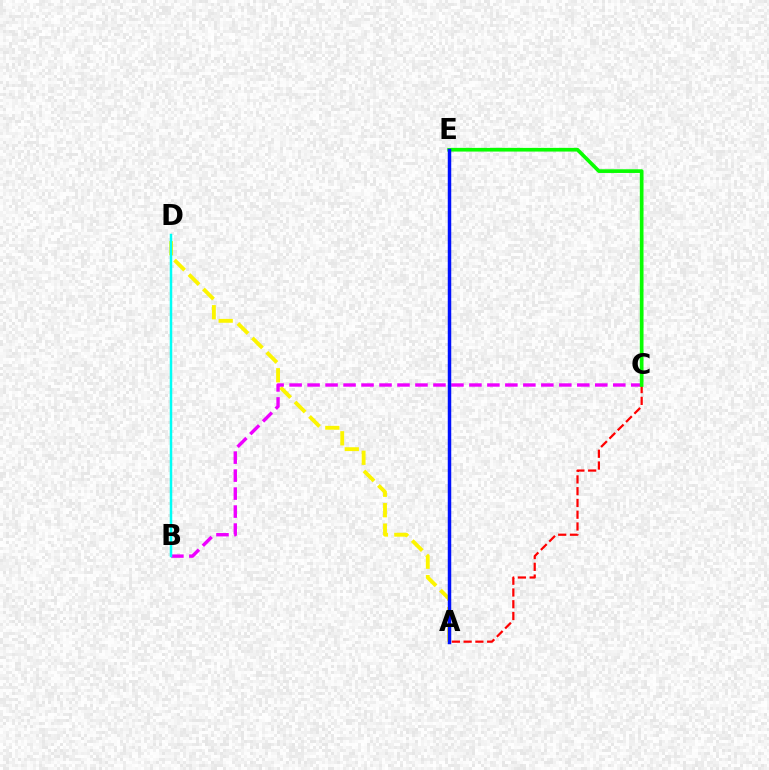{('A', 'D'): [{'color': '#fcf500', 'line_style': 'dashed', 'thickness': 2.78}], ('B', 'C'): [{'color': '#ee00ff', 'line_style': 'dashed', 'thickness': 2.44}], ('A', 'C'): [{'color': '#ff0000', 'line_style': 'dashed', 'thickness': 1.6}], ('B', 'D'): [{'color': '#00fff6', 'line_style': 'solid', 'thickness': 1.79}], ('C', 'E'): [{'color': '#08ff00', 'line_style': 'solid', 'thickness': 2.65}], ('A', 'E'): [{'color': '#0010ff', 'line_style': 'solid', 'thickness': 2.5}]}